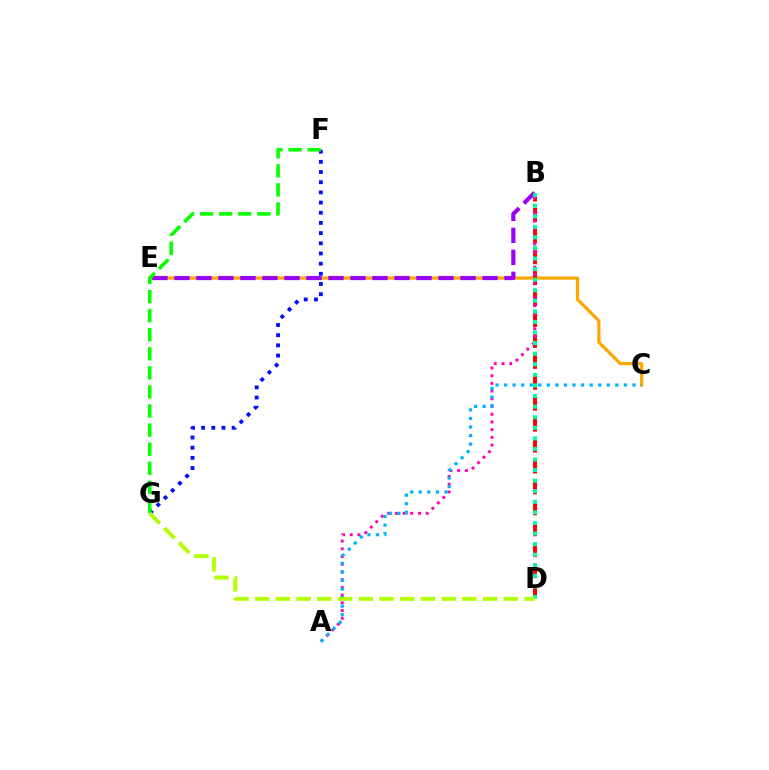{('C', 'E'): [{'color': '#ffa500', 'line_style': 'solid', 'thickness': 2.3}], ('B', 'D'): [{'color': '#ff0000', 'line_style': 'dashed', 'thickness': 2.84}, {'color': '#00ff9d', 'line_style': 'dotted', 'thickness': 2.87}], ('F', 'G'): [{'color': '#0010ff', 'line_style': 'dotted', 'thickness': 2.77}, {'color': '#08ff00', 'line_style': 'dashed', 'thickness': 2.59}], ('B', 'E'): [{'color': '#9b00ff', 'line_style': 'dashed', 'thickness': 2.99}], ('A', 'B'): [{'color': '#ff00bd', 'line_style': 'dotted', 'thickness': 2.09}], ('A', 'C'): [{'color': '#00b5ff', 'line_style': 'dotted', 'thickness': 2.33}], ('D', 'G'): [{'color': '#b3ff00', 'line_style': 'dashed', 'thickness': 2.81}]}